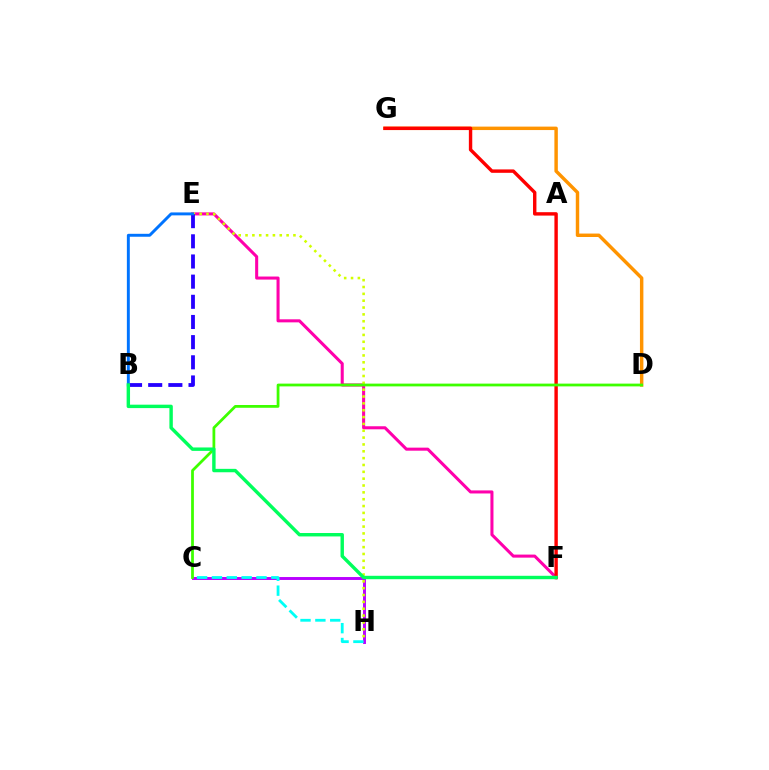{('C', 'H'): [{'color': '#b900ff', 'line_style': 'solid', 'thickness': 2.1}, {'color': '#00fff6', 'line_style': 'dashed', 'thickness': 2.02}], ('E', 'F'): [{'color': '#ff00ac', 'line_style': 'solid', 'thickness': 2.2}], ('D', 'G'): [{'color': '#ff9400', 'line_style': 'solid', 'thickness': 2.48}], ('E', 'H'): [{'color': '#d1ff00', 'line_style': 'dotted', 'thickness': 1.86}], ('B', 'E'): [{'color': '#2500ff', 'line_style': 'dashed', 'thickness': 2.74}, {'color': '#0074ff', 'line_style': 'solid', 'thickness': 2.11}], ('F', 'G'): [{'color': '#ff0000', 'line_style': 'solid', 'thickness': 2.45}], ('C', 'D'): [{'color': '#3dff00', 'line_style': 'solid', 'thickness': 1.99}], ('B', 'F'): [{'color': '#00ff5c', 'line_style': 'solid', 'thickness': 2.46}]}